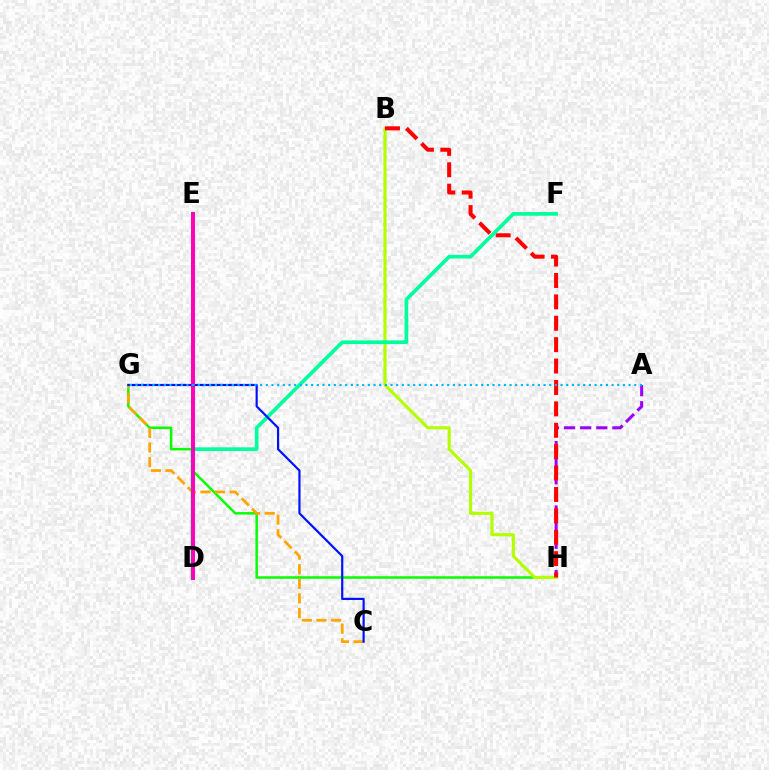{('G', 'H'): [{'color': '#08ff00', 'line_style': 'solid', 'thickness': 1.79}], ('C', 'G'): [{'color': '#ffa500', 'line_style': 'dashed', 'thickness': 1.99}, {'color': '#0010ff', 'line_style': 'solid', 'thickness': 1.57}], ('A', 'H'): [{'color': '#9b00ff', 'line_style': 'dashed', 'thickness': 2.19}], ('B', 'H'): [{'color': '#b3ff00', 'line_style': 'solid', 'thickness': 2.28}, {'color': '#ff0000', 'line_style': 'dashed', 'thickness': 2.91}], ('D', 'F'): [{'color': '#00ff9d', 'line_style': 'solid', 'thickness': 2.66}], ('D', 'E'): [{'color': '#ff00bd', 'line_style': 'solid', 'thickness': 2.86}], ('A', 'G'): [{'color': '#00b5ff', 'line_style': 'dotted', 'thickness': 1.54}]}